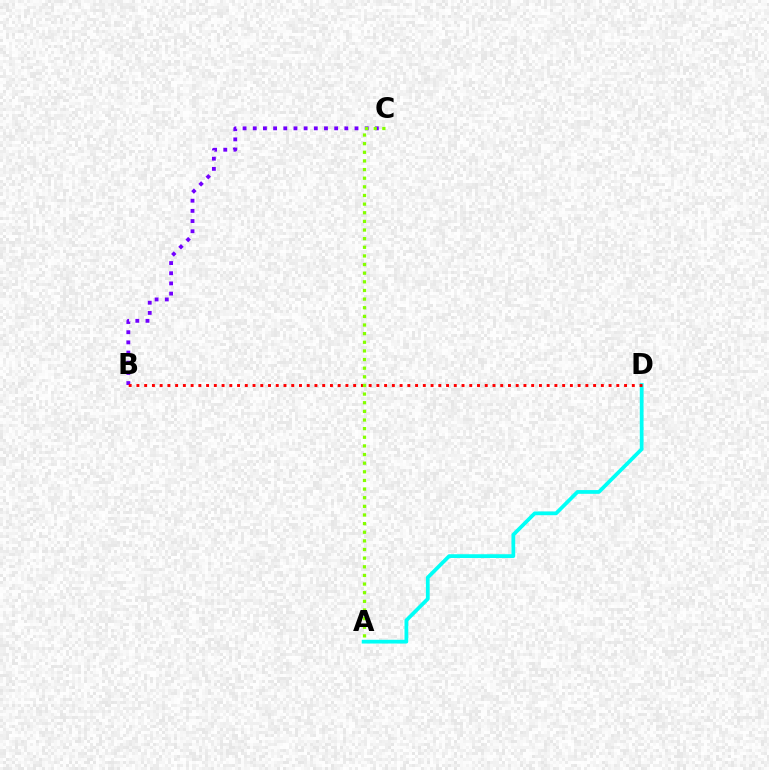{('A', 'D'): [{'color': '#00fff6', 'line_style': 'solid', 'thickness': 2.7}], ('B', 'C'): [{'color': '#7200ff', 'line_style': 'dotted', 'thickness': 2.76}], ('B', 'D'): [{'color': '#ff0000', 'line_style': 'dotted', 'thickness': 2.1}], ('A', 'C'): [{'color': '#84ff00', 'line_style': 'dotted', 'thickness': 2.35}]}